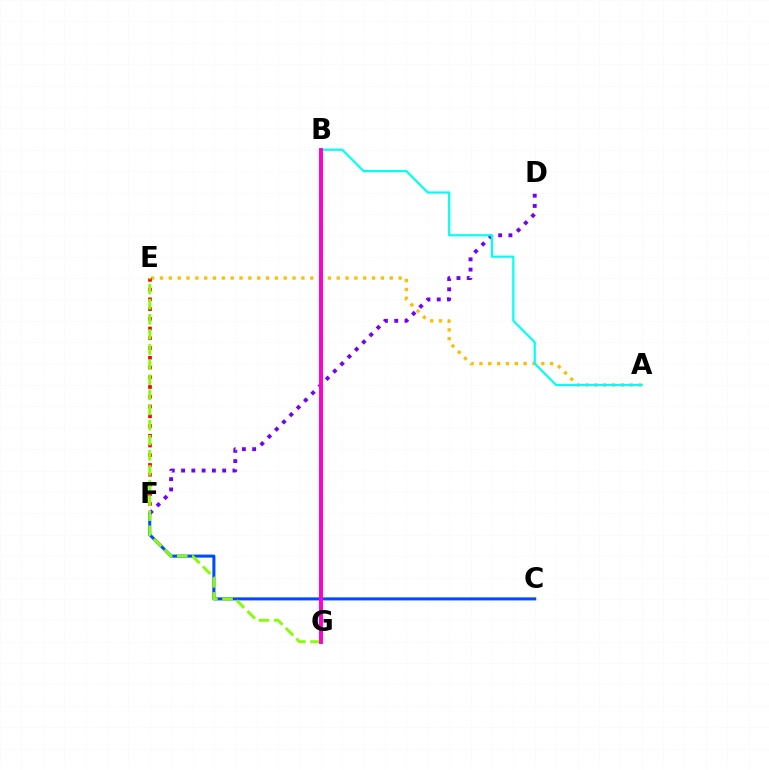{('A', 'E'): [{'color': '#ffbd00', 'line_style': 'dotted', 'thickness': 2.4}], ('E', 'F'): [{'color': '#ff0000', 'line_style': 'dotted', 'thickness': 2.65}], ('C', 'F'): [{'color': '#004bff', 'line_style': 'solid', 'thickness': 2.19}], ('D', 'F'): [{'color': '#7200ff', 'line_style': 'dotted', 'thickness': 2.79}], ('A', 'B'): [{'color': '#00fff6', 'line_style': 'solid', 'thickness': 1.57}], ('E', 'G'): [{'color': '#84ff00', 'line_style': 'dashed', 'thickness': 2.05}], ('B', 'G'): [{'color': '#00ff39', 'line_style': 'dashed', 'thickness': 1.77}, {'color': '#ff00cf', 'line_style': 'solid', 'thickness': 2.83}]}